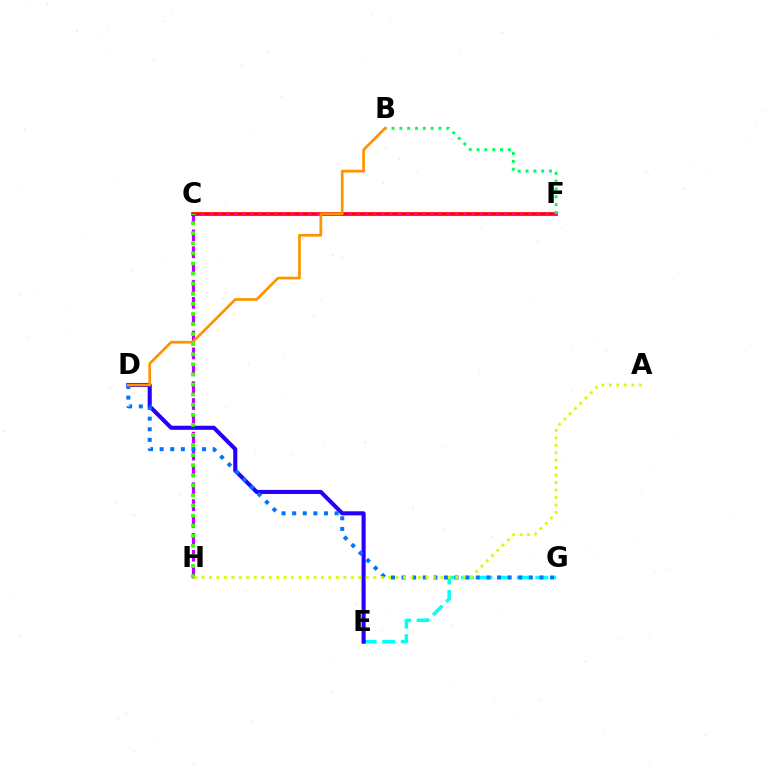{('E', 'G'): [{'color': '#00fff6', 'line_style': 'dashed', 'thickness': 2.53}], ('C', 'H'): [{'color': '#b900ff', 'line_style': 'dashed', 'thickness': 2.29}, {'color': '#3dff00', 'line_style': 'dotted', 'thickness': 2.74}], ('C', 'F'): [{'color': '#ff0000', 'line_style': 'solid', 'thickness': 2.66}, {'color': '#ff00ac', 'line_style': 'dotted', 'thickness': 2.22}], ('D', 'E'): [{'color': '#2500ff', 'line_style': 'solid', 'thickness': 2.93}], ('D', 'G'): [{'color': '#0074ff', 'line_style': 'dotted', 'thickness': 2.88}], ('B', 'F'): [{'color': '#00ff5c', 'line_style': 'dotted', 'thickness': 2.12}], ('B', 'D'): [{'color': '#ff9400', 'line_style': 'solid', 'thickness': 1.96}], ('A', 'H'): [{'color': '#d1ff00', 'line_style': 'dotted', 'thickness': 2.03}]}